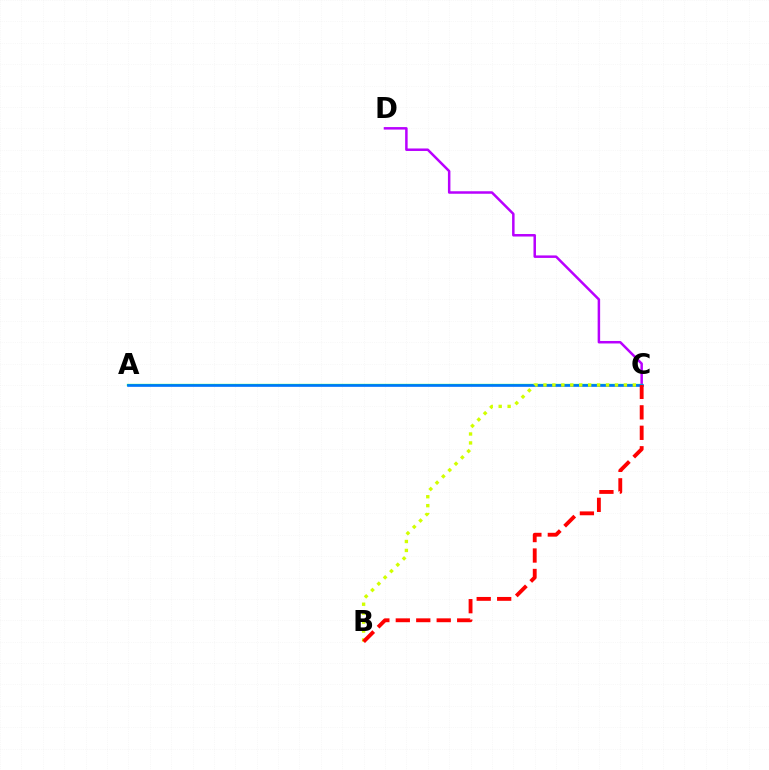{('C', 'D'): [{'color': '#b900ff', 'line_style': 'solid', 'thickness': 1.8}], ('A', 'C'): [{'color': '#00ff5c', 'line_style': 'solid', 'thickness': 1.65}, {'color': '#0074ff', 'line_style': 'solid', 'thickness': 1.89}], ('B', 'C'): [{'color': '#d1ff00', 'line_style': 'dotted', 'thickness': 2.43}, {'color': '#ff0000', 'line_style': 'dashed', 'thickness': 2.78}]}